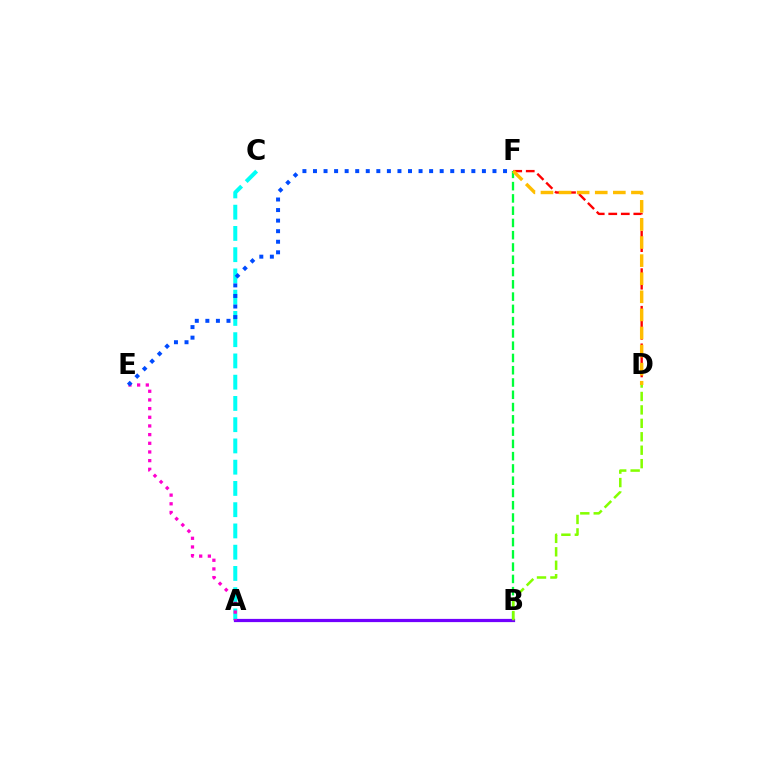{('A', 'C'): [{'color': '#00fff6', 'line_style': 'dashed', 'thickness': 2.89}], ('B', 'F'): [{'color': '#00ff39', 'line_style': 'dashed', 'thickness': 1.67}], ('A', 'B'): [{'color': '#7200ff', 'line_style': 'solid', 'thickness': 2.32}], ('A', 'E'): [{'color': '#ff00cf', 'line_style': 'dotted', 'thickness': 2.36}], ('B', 'D'): [{'color': '#84ff00', 'line_style': 'dashed', 'thickness': 1.82}], ('D', 'F'): [{'color': '#ff0000', 'line_style': 'dashed', 'thickness': 1.7}, {'color': '#ffbd00', 'line_style': 'dashed', 'thickness': 2.46}], ('E', 'F'): [{'color': '#004bff', 'line_style': 'dotted', 'thickness': 2.87}]}